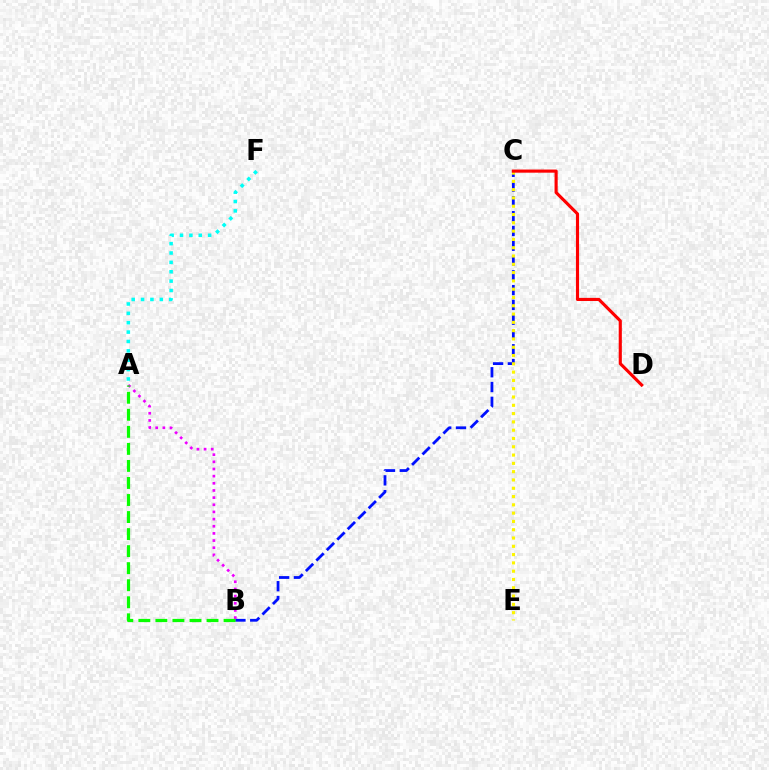{('B', 'C'): [{'color': '#0010ff', 'line_style': 'dashed', 'thickness': 2.01}], ('C', 'E'): [{'color': '#fcf500', 'line_style': 'dotted', 'thickness': 2.25}], ('A', 'F'): [{'color': '#00fff6', 'line_style': 'dotted', 'thickness': 2.55}], ('A', 'B'): [{'color': '#ee00ff', 'line_style': 'dotted', 'thickness': 1.94}, {'color': '#08ff00', 'line_style': 'dashed', 'thickness': 2.32}], ('C', 'D'): [{'color': '#ff0000', 'line_style': 'solid', 'thickness': 2.25}]}